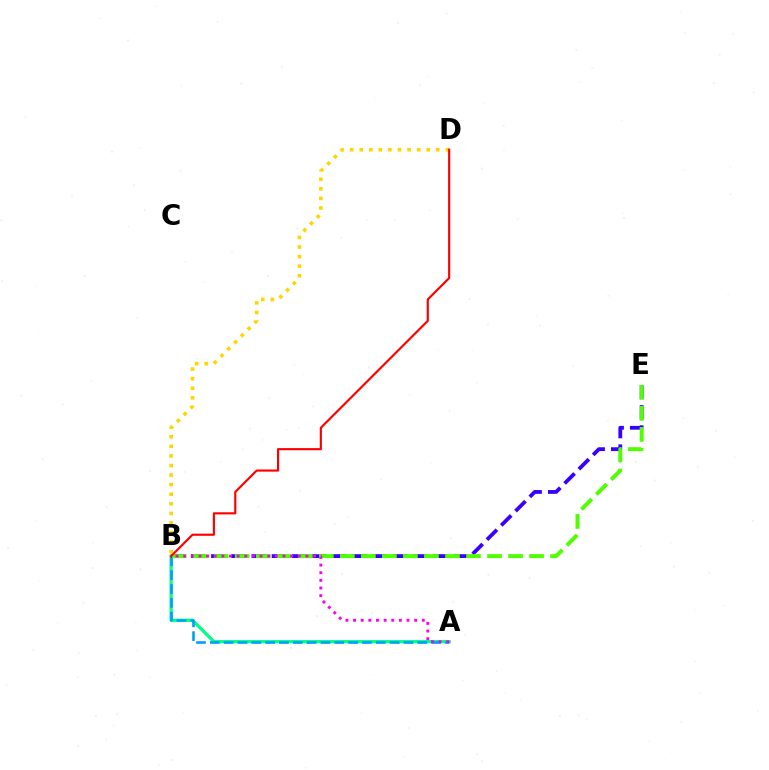{('A', 'B'): [{'color': '#00ff86', 'line_style': 'solid', 'thickness': 2.33}, {'color': '#009eff', 'line_style': 'dashed', 'thickness': 1.88}, {'color': '#ff00ed', 'line_style': 'dotted', 'thickness': 2.08}], ('B', 'D'): [{'color': '#ffd500', 'line_style': 'dotted', 'thickness': 2.6}, {'color': '#ff0000', 'line_style': 'solid', 'thickness': 1.55}], ('B', 'E'): [{'color': '#3700ff', 'line_style': 'dashed', 'thickness': 2.74}, {'color': '#4fff00', 'line_style': 'dashed', 'thickness': 2.86}]}